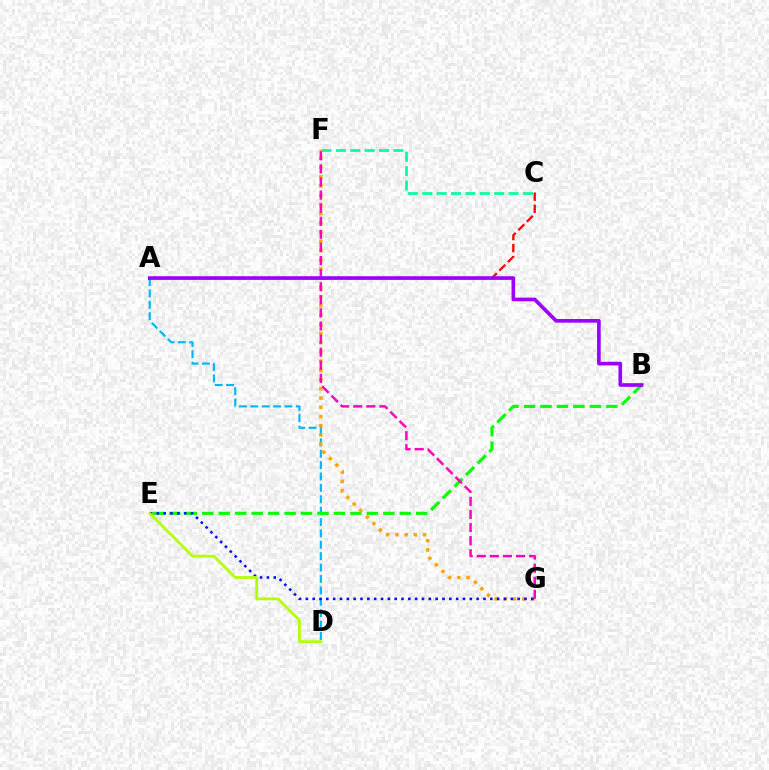{('C', 'F'): [{'color': '#00ff9d', 'line_style': 'dashed', 'thickness': 1.95}], ('A', 'D'): [{'color': '#00b5ff', 'line_style': 'dashed', 'thickness': 1.55}], ('A', 'C'): [{'color': '#ff0000', 'line_style': 'dashed', 'thickness': 1.64}], ('B', 'E'): [{'color': '#08ff00', 'line_style': 'dashed', 'thickness': 2.24}], ('F', 'G'): [{'color': '#ffa500', 'line_style': 'dotted', 'thickness': 2.5}, {'color': '#ff00bd', 'line_style': 'dashed', 'thickness': 1.78}], ('E', 'G'): [{'color': '#0010ff', 'line_style': 'dotted', 'thickness': 1.86}], ('D', 'E'): [{'color': '#b3ff00', 'line_style': 'solid', 'thickness': 2.0}], ('A', 'B'): [{'color': '#9b00ff', 'line_style': 'solid', 'thickness': 2.62}]}